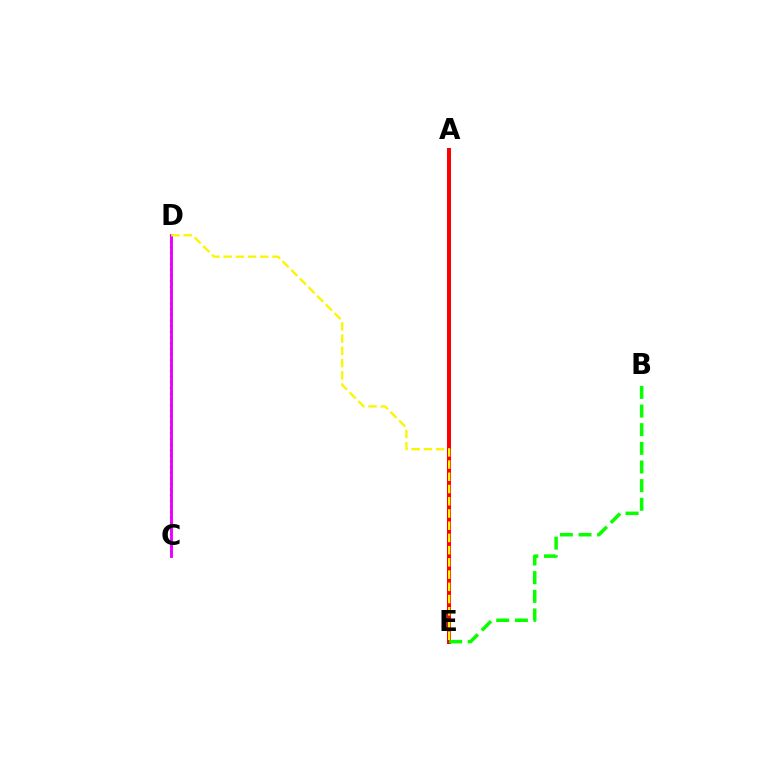{('A', 'E'): [{'color': '#ff0000', 'line_style': 'solid', 'thickness': 2.87}], ('C', 'D'): [{'color': '#0010ff', 'line_style': 'dotted', 'thickness': 1.53}, {'color': '#00fff6', 'line_style': 'dotted', 'thickness': 2.1}, {'color': '#ee00ff', 'line_style': 'solid', 'thickness': 2.08}], ('B', 'E'): [{'color': '#08ff00', 'line_style': 'dashed', 'thickness': 2.53}], ('D', 'E'): [{'color': '#fcf500', 'line_style': 'dashed', 'thickness': 1.66}]}